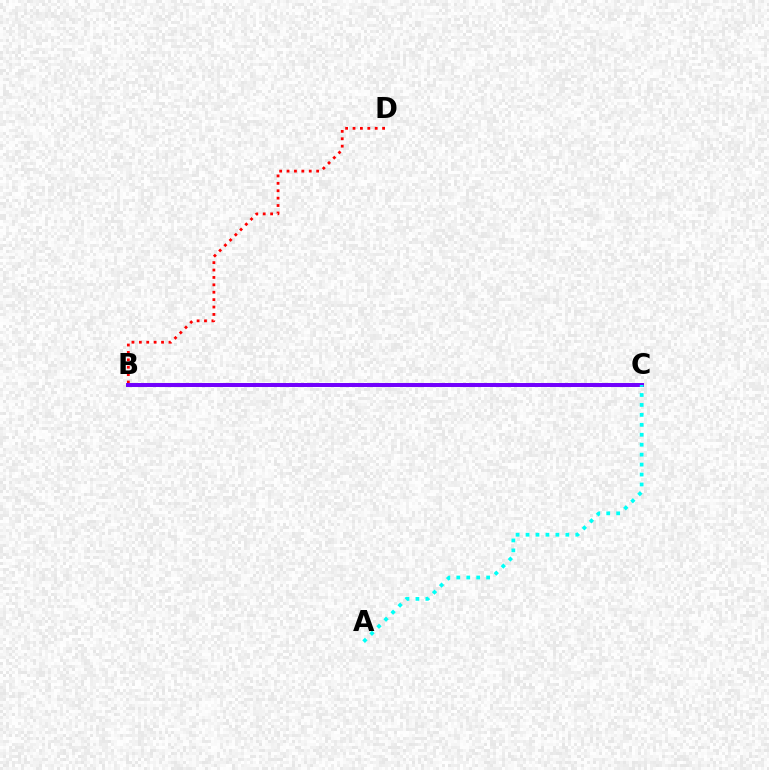{('B', 'C'): [{'color': '#84ff00', 'line_style': 'solid', 'thickness': 2.7}, {'color': '#7200ff', 'line_style': 'solid', 'thickness': 2.85}], ('B', 'D'): [{'color': '#ff0000', 'line_style': 'dotted', 'thickness': 2.01}], ('A', 'C'): [{'color': '#00fff6', 'line_style': 'dotted', 'thickness': 2.7}]}